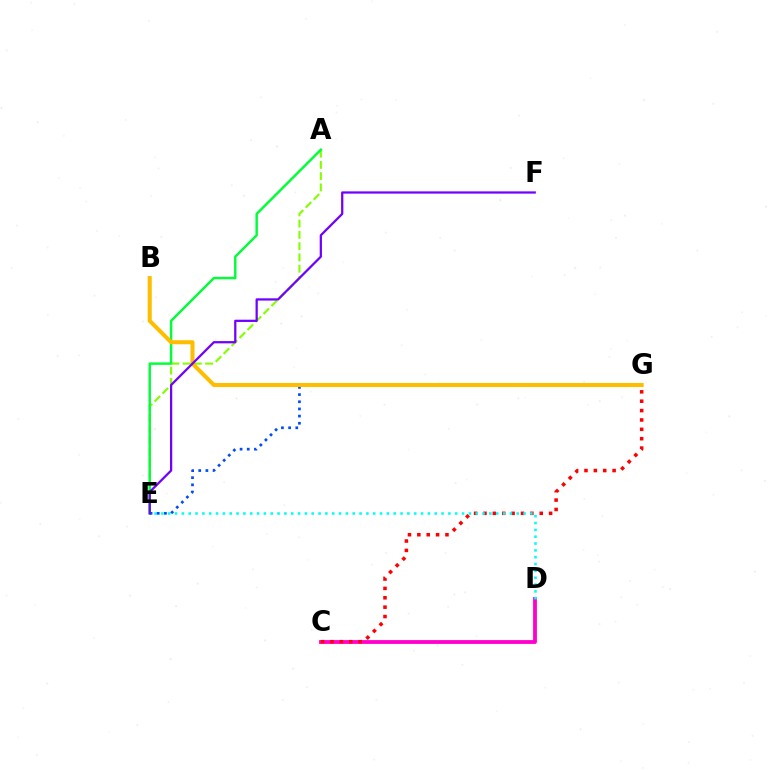{('C', 'D'): [{'color': '#ff00cf', 'line_style': 'solid', 'thickness': 2.75}], ('C', 'G'): [{'color': '#ff0000', 'line_style': 'dotted', 'thickness': 2.55}], ('A', 'E'): [{'color': '#84ff00', 'line_style': 'dashed', 'thickness': 1.53}, {'color': '#00ff39', 'line_style': 'solid', 'thickness': 1.76}], ('D', 'E'): [{'color': '#00fff6', 'line_style': 'dotted', 'thickness': 1.86}], ('E', 'G'): [{'color': '#004bff', 'line_style': 'dotted', 'thickness': 1.95}], ('B', 'G'): [{'color': '#ffbd00', 'line_style': 'solid', 'thickness': 2.91}], ('E', 'F'): [{'color': '#7200ff', 'line_style': 'solid', 'thickness': 1.62}]}